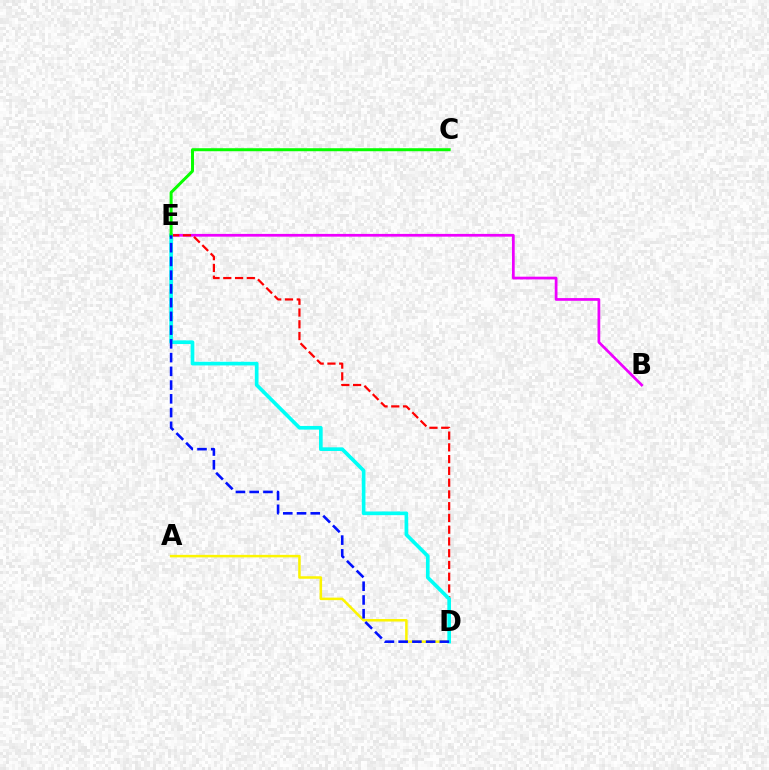{('B', 'E'): [{'color': '#ee00ff', 'line_style': 'solid', 'thickness': 1.97}], ('A', 'D'): [{'color': '#fcf500', 'line_style': 'solid', 'thickness': 1.81}], ('D', 'E'): [{'color': '#ff0000', 'line_style': 'dashed', 'thickness': 1.6}, {'color': '#00fff6', 'line_style': 'solid', 'thickness': 2.64}, {'color': '#0010ff', 'line_style': 'dashed', 'thickness': 1.87}], ('C', 'E'): [{'color': '#08ff00', 'line_style': 'solid', 'thickness': 2.17}]}